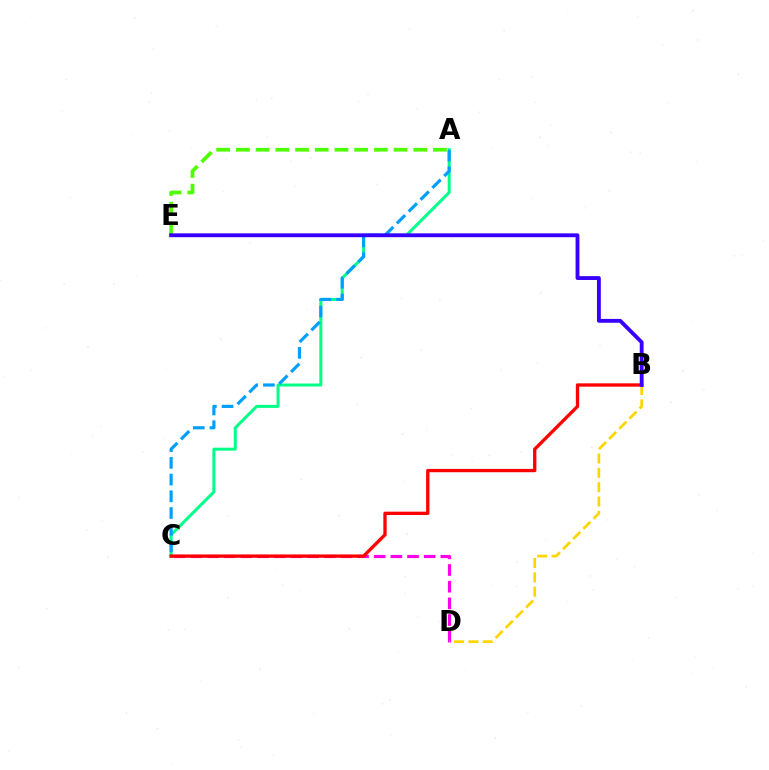{('A', 'C'): [{'color': '#00ff86', 'line_style': 'solid', 'thickness': 2.15}, {'color': '#009eff', 'line_style': 'dashed', 'thickness': 2.27}], ('C', 'D'): [{'color': '#ff00ed', 'line_style': 'dashed', 'thickness': 2.26}], ('B', 'C'): [{'color': '#ff0000', 'line_style': 'solid', 'thickness': 2.39}], ('B', 'D'): [{'color': '#ffd500', 'line_style': 'dashed', 'thickness': 1.95}], ('A', 'E'): [{'color': '#4fff00', 'line_style': 'dashed', 'thickness': 2.68}], ('B', 'E'): [{'color': '#3700ff', 'line_style': 'solid', 'thickness': 2.77}]}